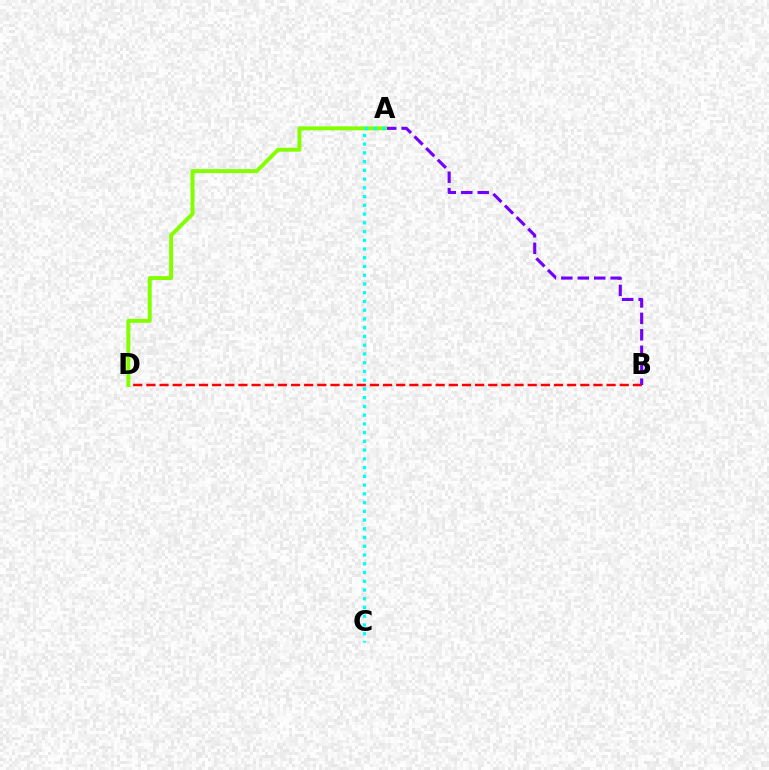{('B', 'D'): [{'color': '#ff0000', 'line_style': 'dashed', 'thickness': 1.79}], ('A', 'B'): [{'color': '#7200ff', 'line_style': 'dashed', 'thickness': 2.23}], ('A', 'D'): [{'color': '#84ff00', 'line_style': 'solid', 'thickness': 2.84}], ('A', 'C'): [{'color': '#00fff6', 'line_style': 'dotted', 'thickness': 2.38}]}